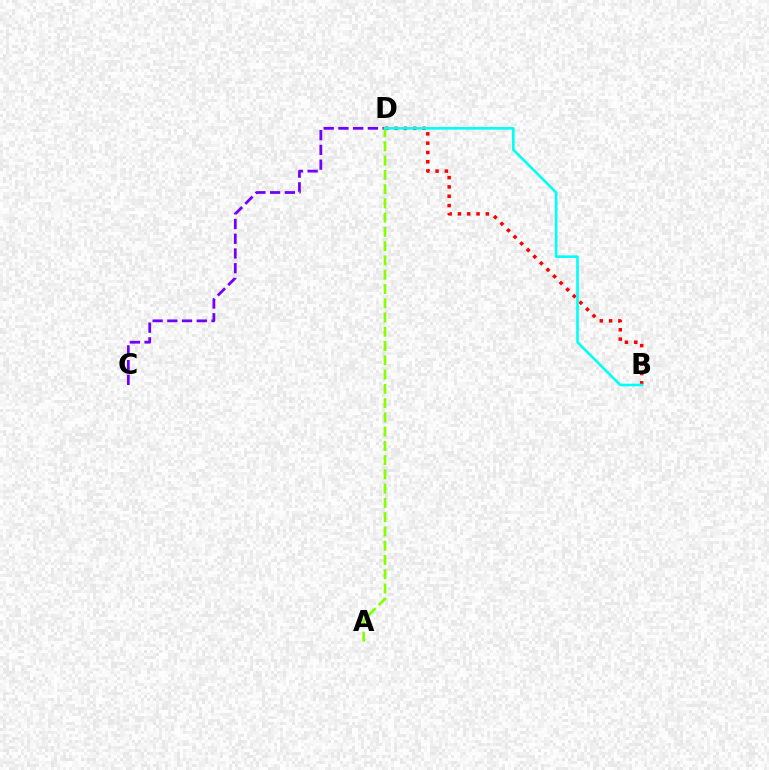{('C', 'D'): [{'color': '#7200ff', 'line_style': 'dashed', 'thickness': 2.0}], ('B', 'D'): [{'color': '#ff0000', 'line_style': 'dotted', 'thickness': 2.53}, {'color': '#00fff6', 'line_style': 'solid', 'thickness': 1.89}], ('A', 'D'): [{'color': '#84ff00', 'line_style': 'dashed', 'thickness': 1.94}]}